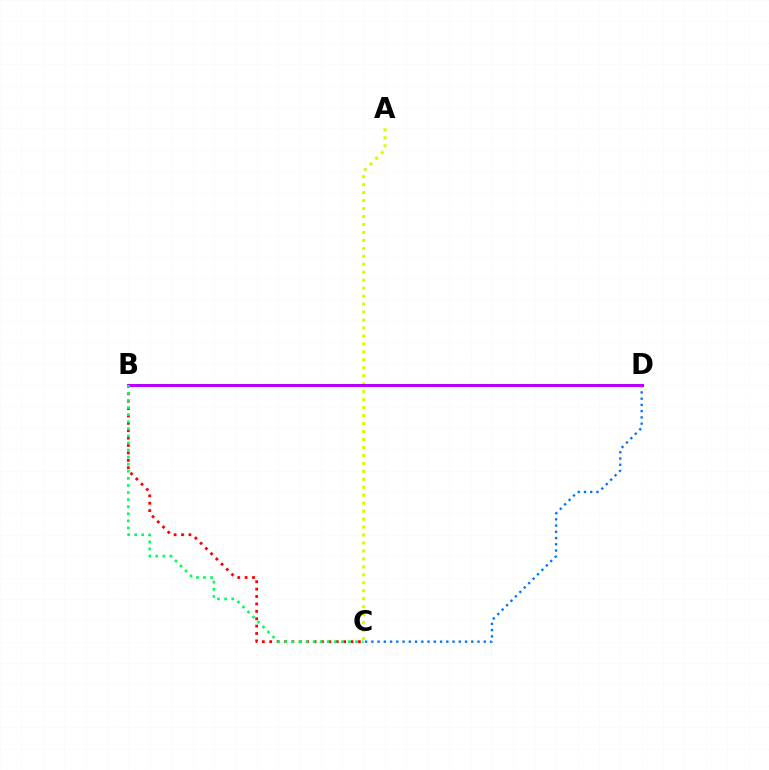{('C', 'D'): [{'color': '#0074ff', 'line_style': 'dotted', 'thickness': 1.7}], ('B', 'C'): [{'color': '#ff0000', 'line_style': 'dotted', 'thickness': 2.01}, {'color': '#00ff5c', 'line_style': 'dotted', 'thickness': 1.92}], ('A', 'C'): [{'color': '#d1ff00', 'line_style': 'dotted', 'thickness': 2.16}], ('B', 'D'): [{'color': '#b900ff', 'line_style': 'solid', 'thickness': 2.17}]}